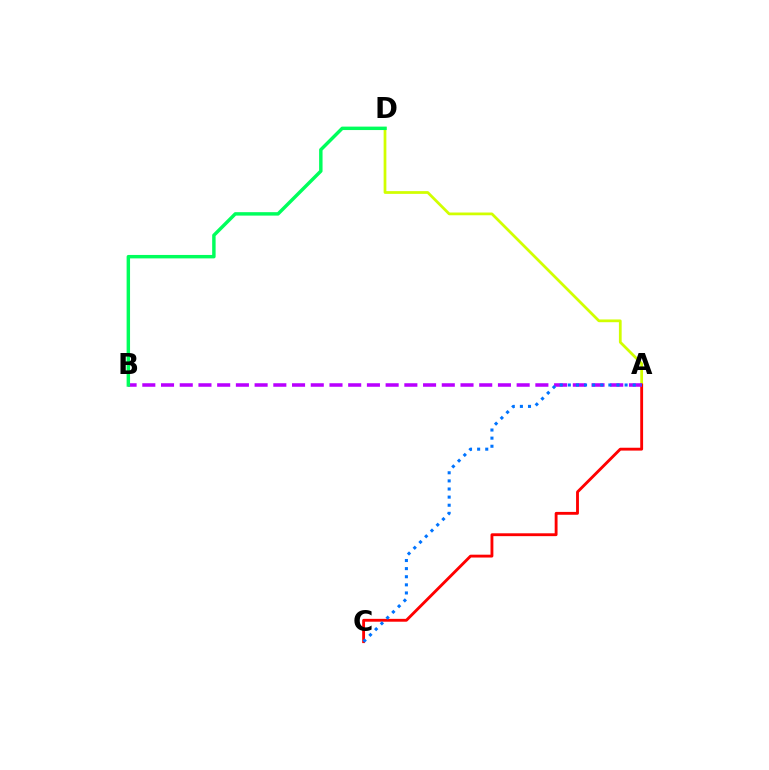{('A', 'D'): [{'color': '#d1ff00', 'line_style': 'solid', 'thickness': 1.98}], ('A', 'C'): [{'color': '#ff0000', 'line_style': 'solid', 'thickness': 2.06}, {'color': '#0074ff', 'line_style': 'dotted', 'thickness': 2.2}], ('A', 'B'): [{'color': '#b900ff', 'line_style': 'dashed', 'thickness': 2.54}], ('B', 'D'): [{'color': '#00ff5c', 'line_style': 'solid', 'thickness': 2.48}]}